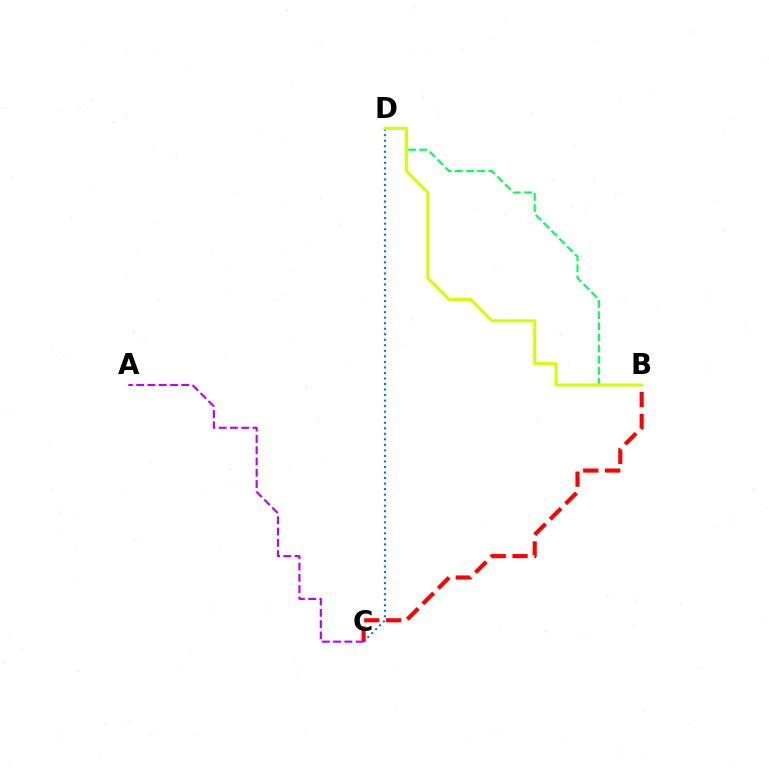{('C', 'D'): [{'color': '#0074ff', 'line_style': 'dotted', 'thickness': 1.5}], ('B', 'D'): [{'color': '#00ff5c', 'line_style': 'dashed', 'thickness': 1.51}, {'color': '#d1ff00', 'line_style': 'solid', 'thickness': 2.17}], ('B', 'C'): [{'color': '#ff0000', 'line_style': 'dashed', 'thickness': 2.97}], ('A', 'C'): [{'color': '#b900ff', 'line_style': 'dashed', 'thickness': 1.53}]}